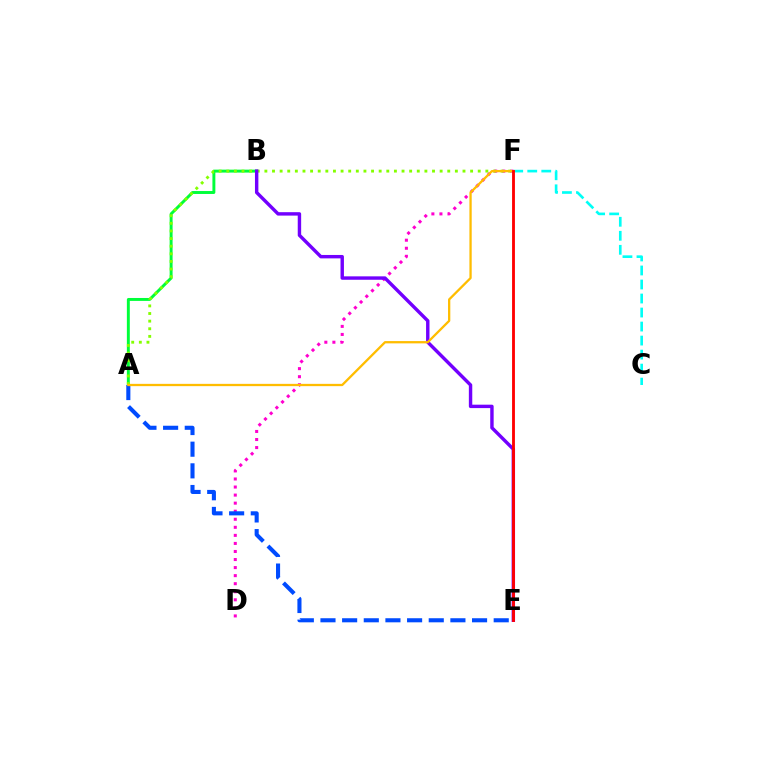{('A', 'B'): [{'color': '#00ff39', 'line_style': 'solid', 'thickness': 2.11}], ('C', 'F'): [{'color': '#00fff6', 'line_style': 'dashed', 'thickness': 1.9}], ('D', 'F'): [{'color': '#ff00cf', 'line_style': 'dotted', 'thickness': 2.19}], ('A', 'F'): [{'color': '#84ff00', 'line_style': 'dotted', 'thickness': 2.07}, {'color': '#ffbd00', 'line_style': 'solid', 'thickness': 1.65}], ('B', 'E'): [{'color': '#7200ff', 'line_style': 'solid', 'thickness': 2.46}], ('A', 'E'): [{'color': '#004bff', 'line_style': 'dashed', 'thickness': 2.94}], ('E', 'F'): [{'color': '#ff0000', 'line_style': 'solid', 'thickness': 2.05}]}